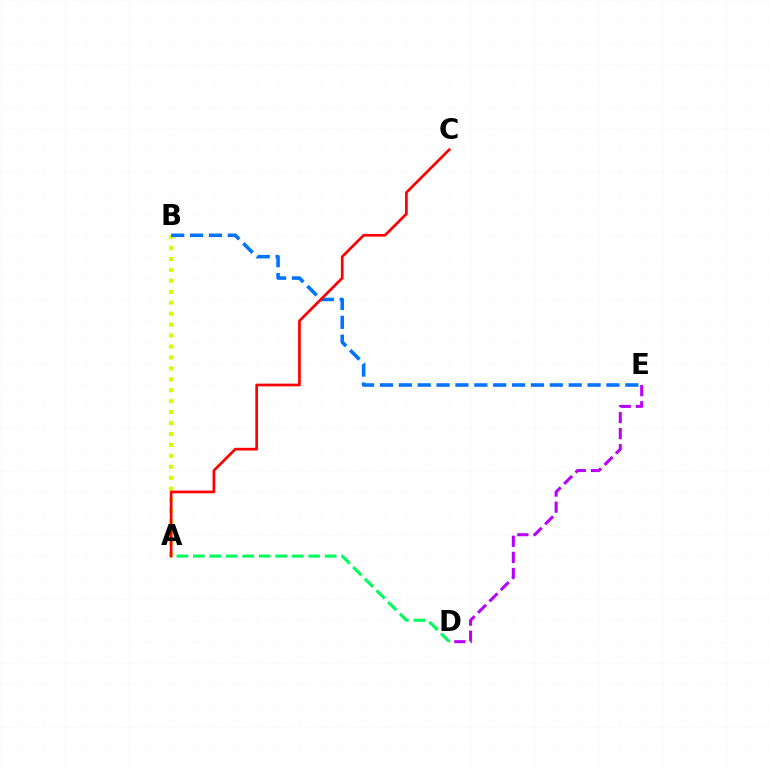{('A', 'D'): [{'color': '#00ff5c', 'line_style': 'dashed', 'thickness': 2.24}], ('A', 'B'): [{'color': '#d1ff00', 'line_style': 'dotted', 'thickness': 2.97}], ('B', 'E'): [{'color': '#0074ff', 'line_style': 'dashed', 'thickness': 2.56}], ('D', 'E'): [{'color': '#b900ff', 'line_style': 'dashed', 'thickness': 2.19}], ('A', 'C'): [{'color': '#ff0000', 'line_style': 'solid', 'thickness': 1.95}]}